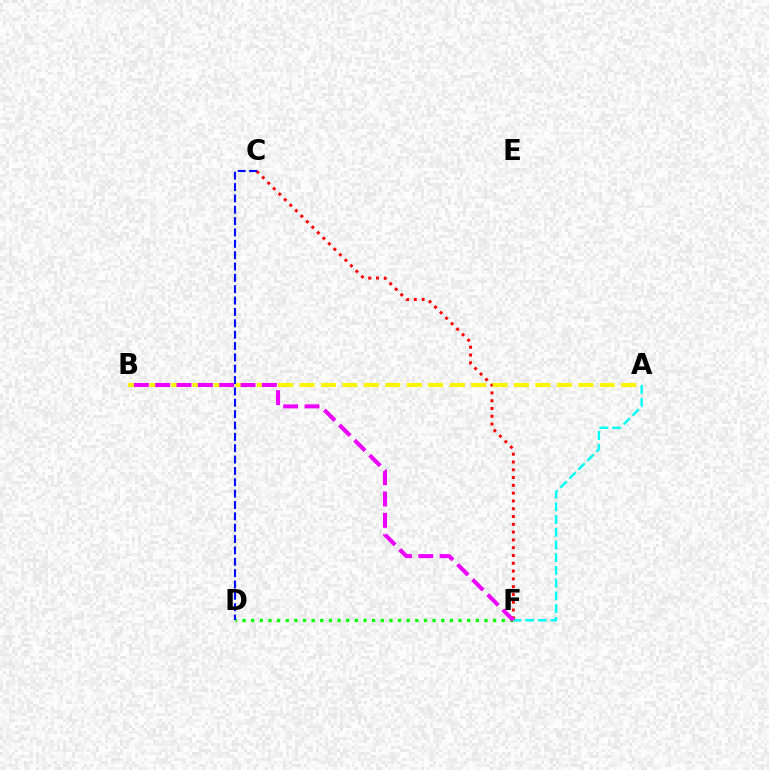{('A', 'F'): [{'color': '#00fff6', 'line_style': 'dashed', 'thickness': 1.73}], ('D', 'F'): [{'color': '#08ff00', 'line_style': 'dotted', 'thickness': 2.35}], ('C', 'F'): [{'color': '#ff0000', 'line_style': 'dotted', 'thickness': 2.12}], ('A', 'B'): [{'color': '#fcf500', 'line_style': 'dashed', 'thickness': 2.91}], ('B', 'F'): [{'color': '#ee00ff', 'line_style': 'dashed', 'thickness': 2.9}], ('C', 'D'): [{'color': '#0010ff', 'line_style': 'dashed', 'thickness': 1.54}]}